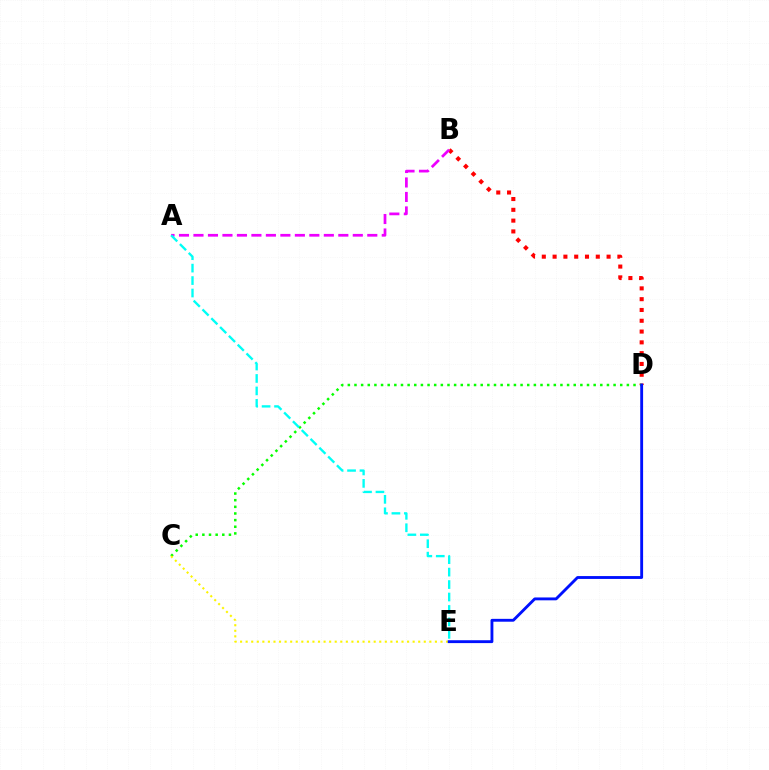{('B', 'D'): [{'color': '#ff0000', 'line_style': 'dotted', 'thickness': 2.93}], ('C', 'D'): [{'color': '#08ff00', 'line_style': 'dotted', 'thickness': 1.81}], ('C', 'E'): [{'color': '#fcf500', 'line_style': 'dotted', 'thickness': 1.51}], ('D', 'E'): [{'color': '#0010ff', 'line_style': 'solid', 'thickness': 2.06}], ('A', 'B'): [{'color': '#ee00ff', 'line_style': 'dashed', 'thickness': 1.97}], ('A', 'E'): [{'color': '#00fff6', 'line_style': 'dashed', 'thickness': 1.69}]}